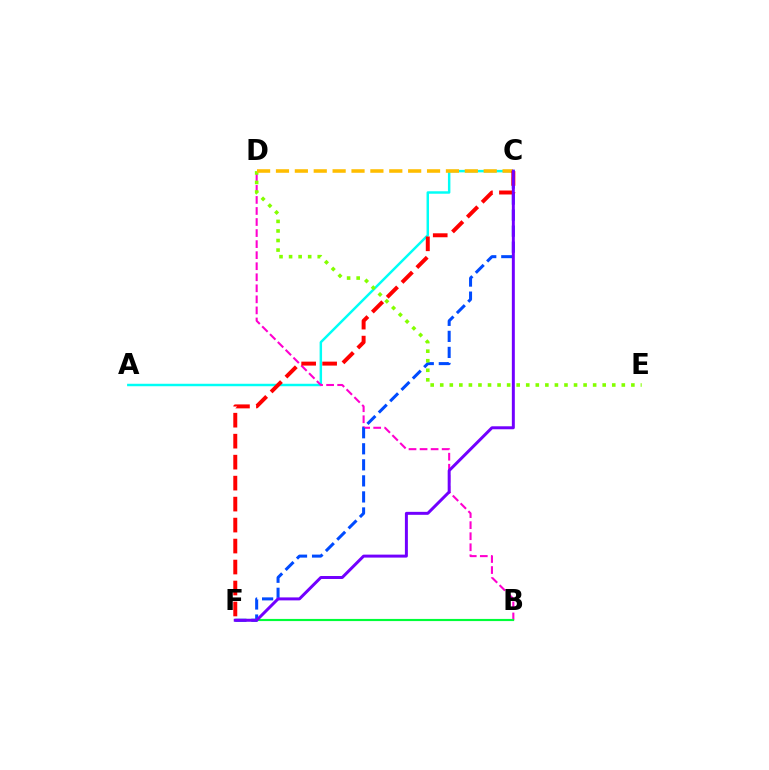{('A', 'C'): [{'color': '#00fff6', 'line_style': 'solid', 'thickness': 1.77}], ('B', 'D'): [{'color': '#ff00cf', 'line_style': 'dashed', 'thickness': 1.5}], ('C', 'F'): [{'color': '#004bff', 'line_style': 'dashed', 'thickness': 2.18}, {'color': '#ff0000', 'line_style': 'dashed', 'thickness': 2.85}, {'color': '#7200ff', 'line_style': 'solid', 'thickness': 2.14}], ('D', 'E'): [{'color': '#84ff00', 'line_style': 'dotted', 'thickness': 2.6}], ('C', 'D'): [{'color': '#ffbd00', 'line_style': 'dashed', 'thickness': 2.57}], ('B', 'F'): [{'color': '#00ff39', 'line_style': 'solid', 'thickness': 1.55}]}